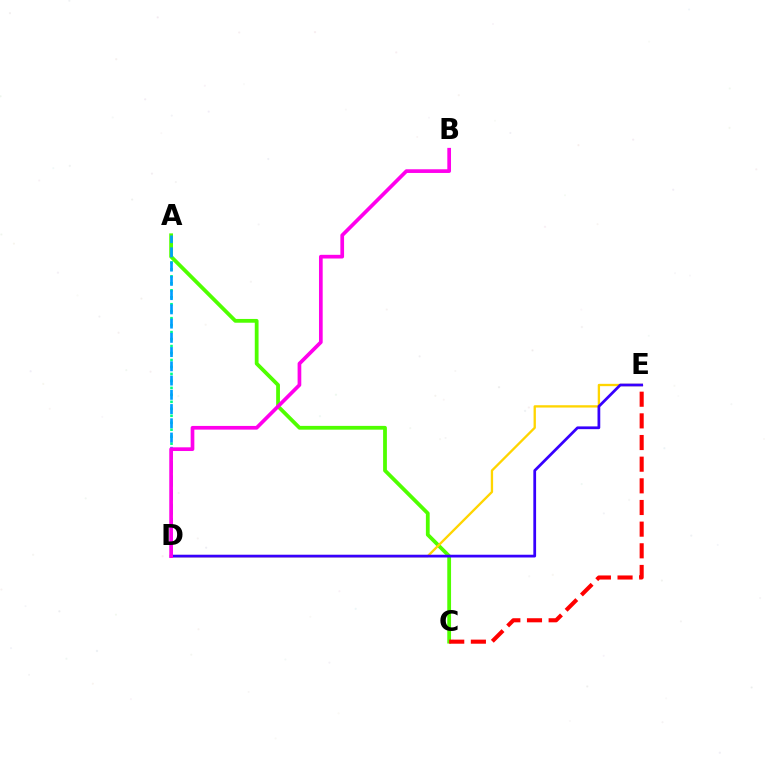{('A', 'D'): [{'color': '#00ff86', 'line_style': 'dotted', 'thickness': 1.89}, {'color': '#009eff', 'line_style': 'dashed', 'thickness': 1.94}], ('A', 'C'): [{'color': '#4fff00', 'line_style': 'solid', 'thickness': 2.72}], ('C', 'E'): [{'color': '#ff0000', 'line_style': 'dashed', 'thickness': 2.94}], ('D', 'E'): [{'color': '#ffd500', 'line_style': 'solid', 'thickness': 1.67}, {'color': '#3700ff', 'line_style': 'solid', 'thickness': 1.98}], ('B', 'D'): [{'color': '#ff00ed', 'line_style': 'solid', 'thickness': 2.66}]}